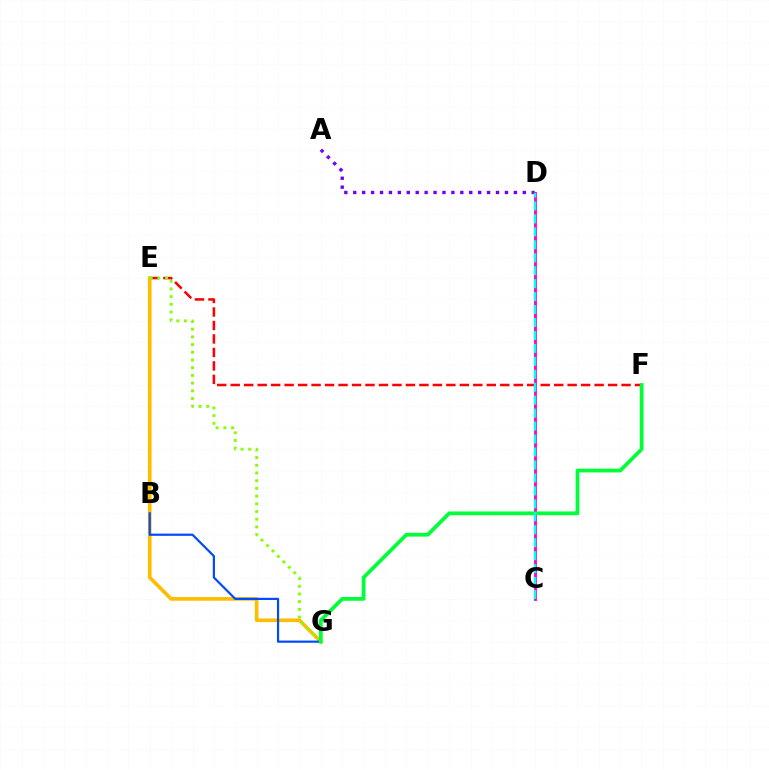{('E', 'F'): [{'color': '#ff0000', 'line_style': 'dashed', 'thickness': 1.83}], ('A', 'D'): [{'color': '#7200ff', 'line_style': 'dotted', 'thickness': 2.42}], ('E', 'G'): [{'color': '#ffbd00', 'line_style': 'solid', 'thickness': 2.64}, {'color': '#84ff00', 'line_style': 'dotted', 'thickness': 2.09}], ('C', 'D'): [{'color': '#ff00cf', 'line_style': 'solid', 'thickness': 2.06}, {'color': '#00fff6', 'line_style': 'dashed', 'thickness': 1.76}], ('B', 'G'): [{'color': '#004bff', 'line_style': 'solid', 'thickness': 1.59}], ('F', 'G'): [{'color': '#00ff39', 'line_style': 'solid', 'thickness': 2.7}]}